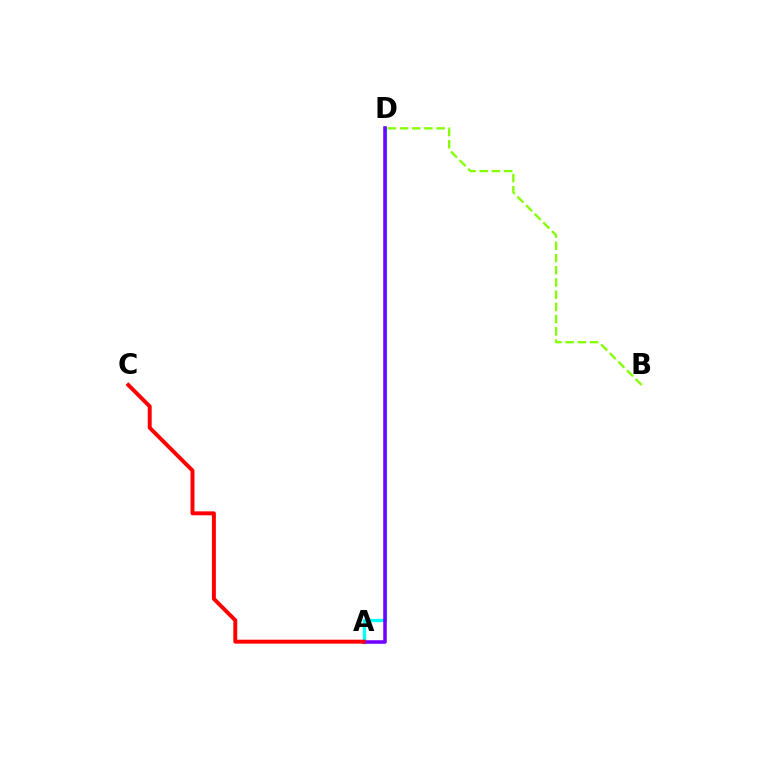{('A', 'D'): [{'color': '#00fff6', 'line_style': 'solid', 'thickness': 2.37}, {'color': '#7200ff', 'line_style': 'solid', 'thickness': 2.54}], ('A', 'C'): [{'color': '#ff0000', 'line_style': 'solid', 'thickness': 2.83}], ('B', 'D'): [{'color': '#84ff00', 'line_style': 'dashed', 'thickness': 1.66}]}